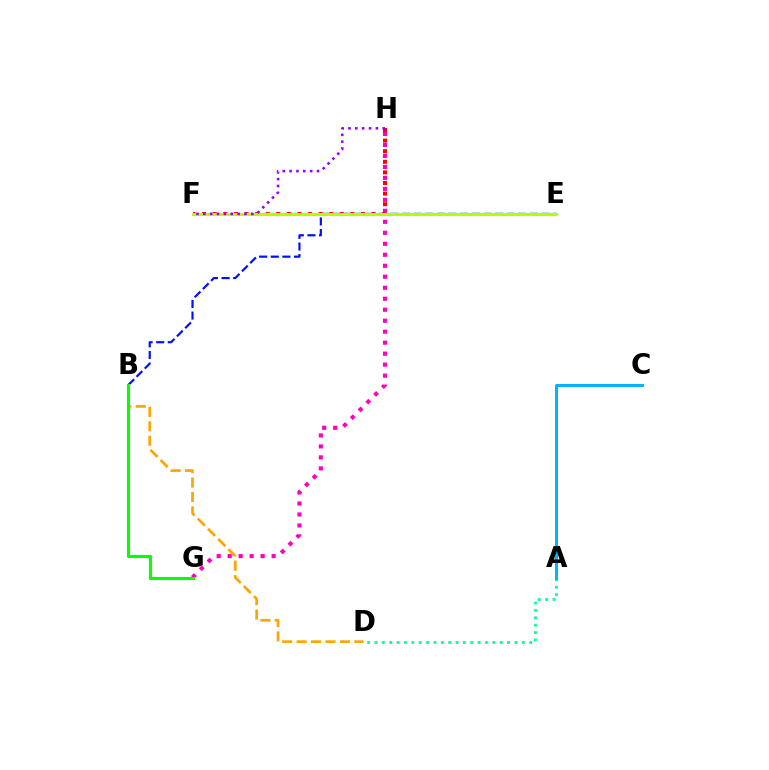{('G', 'H'): [{'color': '#ff00bd', 'line_style': 'dotted', 'thickness': 2.99}], ('A', 'D'): [{'color': '#00ff9d', 'line_style': 'dotted', 'thickness': 2.0}], ('A', 'C'): [{'color': '#00b5ff', 'line_style': 'solid', 'thickness': 2.15}], ('B', 'D'): [{'color': '#ffa500', 'line_style': 'dashed', 'thickness': 1.96}], ('F', 'H'): [{'color': '#ff0000', 'line_style': 'dotted', 'thickness': 2.88}, {'color': '#9b00ff', 'line_style': 'dotted', 'thickness': 1.86}], ('B', 'E'): [{'color': '#0010ff', 'line_style': 'dashed', 'thickness': 1.58}], ('E', 'F'): [{'color': '#b3ff00', 'line_style': 'solid', 'thickness': 2.25}], ('B', 'G'): [{'color': '#08ff00', 'line_style': 'solid', 'thickness': 2.24}]}